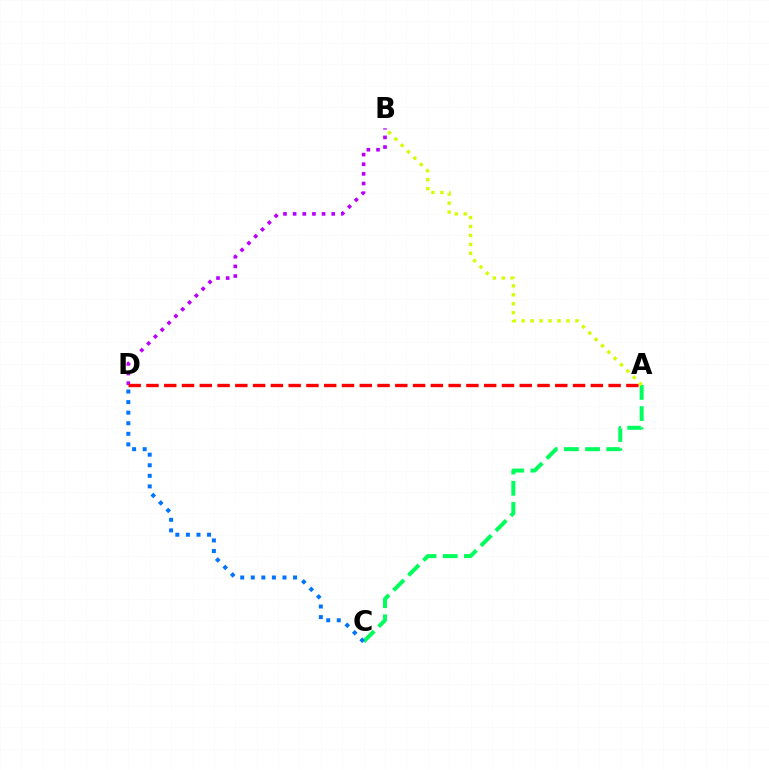{('B', 'D'): [{'color': '#b900ff', 'line_style': 'dotted', 'thickness': 2.62}], ('A', 'D'): [{'color': '#ff0000', 'line_style': 'dashed', 'thickness': 2.41}], ('A', 'C'): [{'color': '#00ff5c', 'line_style': 'dashed', 'thickness': 2.88}], ('C', 'D'): [{'color': '#0074ff', 'line_style': 'dotted', 'thickness': 2.87}], ('A', 'B'): [{'color': '#d1ff00', 'line_style': 'dotted', 'thickness': 2.43}]}